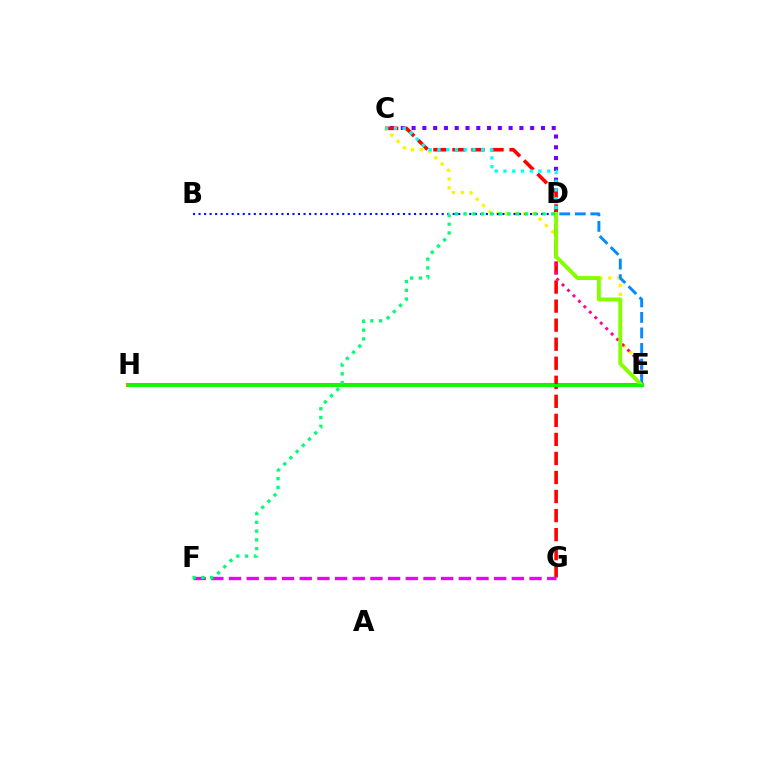{('C', 'E'): [{'color': '#fcf500', 'line_style': 'dotted', 'thickness': 2.42}], ('C', 'D'): [{'color': '#7200ff', 'line_style': 'dotted', 'thickness': 2.93}, {'color': '#00fff6', 'line_style': 'dotted', 'thickness': 2.38}], ('E', 'H'): [{'color': '#ff7c00', 'line_style': 'solid', 'thickness': 2.96}, {'color': '#08ff00', 'line_style': 'solid', 'thickness': 2.07}], ('C', 'G'): [{'color': '#ff0000', 'line_style': 'dashed', 'thickness': 2.59}], ('F', 'G'): [{'color': '#ee00ff', 'line_style': 'dashed', 'thickness': 2.4}], ('D', 'E'): [{'color': '#ff0094', 'line_style': 'dotted', 'thickness': 2.1}, {'color': '#008cff', 'line_style': 'dashed', 'thickness': 2.11}, {'color': '#84ff00', 'line_style': 'solid', 'thickness': 2.81}], ('B', 'D'): [{'color': '#0010ff', 'line_style': 'dotted', 'thickness': 1.5}], ('D', 'F'): [{'color': '#00ff74', 'line_style': 'dotted', 'thickness': 2.38}]}